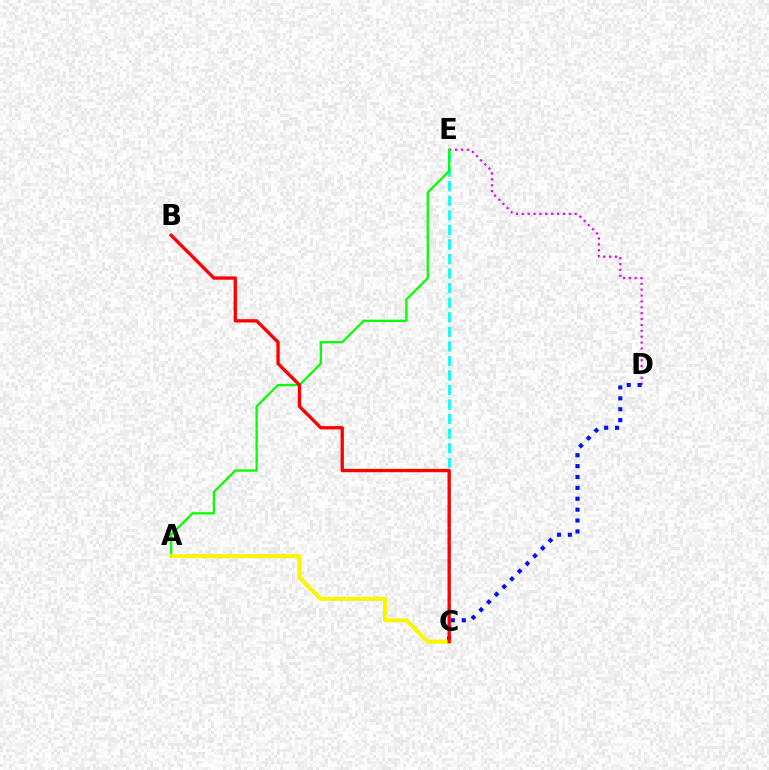{('D', 'E'): [{'color': '#ee00ff', 'line_style': 'dotted', 'thickness': 1.6}], ('C', 'E'): [{'color': '#00fff6', 'line_style': 'dashed', 'thickness': 1.98}], ('C', 'D'): [{'color': '#0010ff', 'line_style': 'dotted', 'thickness': 2.96}], ('A', 'E'): [{'color': '#08ff00', 'line_style': 'solid', 'thickness': 1.64}], ('A', 'C'): [{'color': '#fcf500', 'line_style': 'solid', 'thickness': 2.88}], ('B', 'C'): [{'color': '#ff0000', 'line_style': 'solid', 'thickness': 2.4}]}